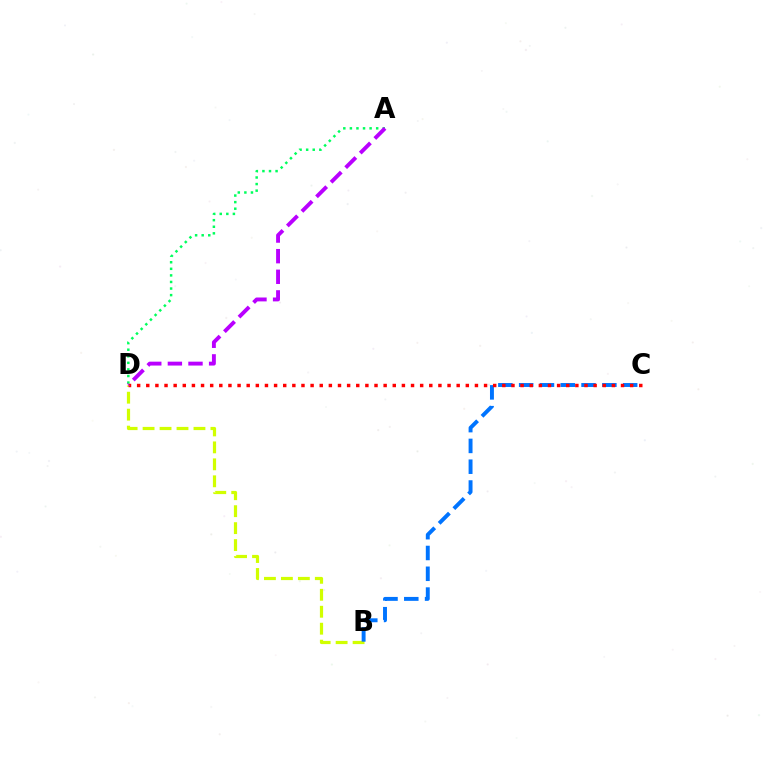{('A', 'D'): [{'color': '#00ff5c', 'line_style': 'dotted', 'thickness': 1.79}, {'color': '#b900ff', 'line_style': 'dashed', 'thickness': 2.8}], ('B', 'D'): [{'color': '#d1ff00', 'line_style': 'dashed', 'thickness': 2.3}], ('B', 'C'): [{'color': '#0074ff', 'line_style': 'dashed', 'thickness': 2.83}], ('C', 'D'): [{'color': '#ff0000', 'line_style': 'dotted', 'thickness': 2.48}]}